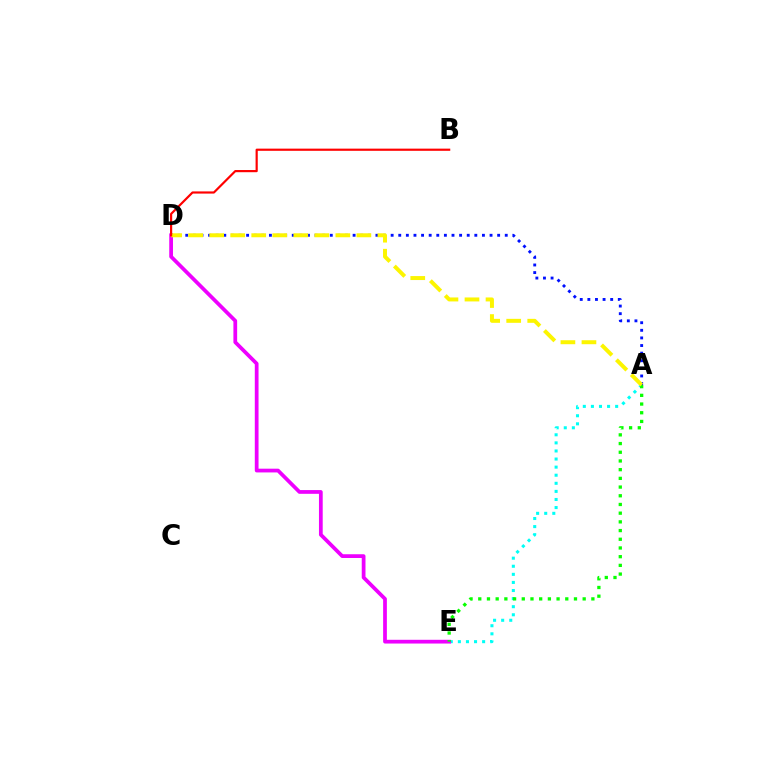{('A', 'E'): [{'color': '#00fff6', 'line_style': 'dotted', 'thickness': 2.2}, {'color': '#08ff00', 'line_style': 'dotted', 'thickness': 2.36}], ('D', 'E'): [{'color': '#ee00ff', 'line_style': 'solid', 'thickness': 2.7}], ('A', 'D'): [{'color': '#0010ff', 'line_style': 'dotted', 'thickness': 2.07}, {'color': '#fcf500', 'line_style': 'dashed', 'thickness': 2.86}], ('B', 'D'): [{'color': '#ff0000', 'line_style': 'solid', 'thickness': 1.57}]}